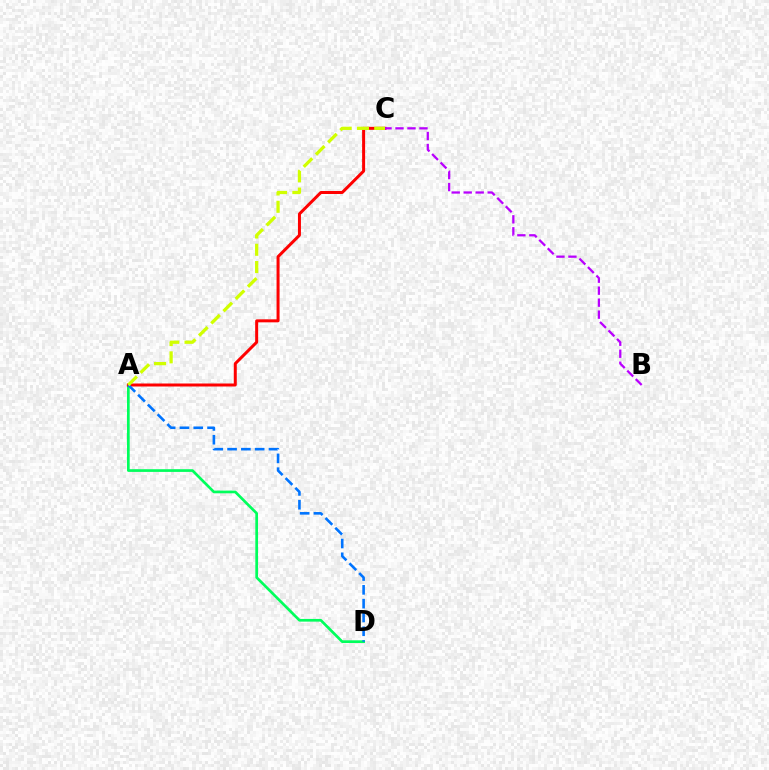{('A', 'D'): [{'color': '#00ff5c', 'line_style': 'solid', 'thickness': 1.94}, {'color': '#0074ff', 'line_style': 'dashed', 'thickness': 1.88}], ('A', 'C'): [{'color': '#ff0000', 'line_style': 'solid', 'thickness': 2.16}, {'color': '#d1ff00', 'line_style': 'dashed', 'thickness': 2.35}], ('B', 'C'): [{'color': '#b900ff', 'line_style': 'dashed', 'thickness': 1.63}]}